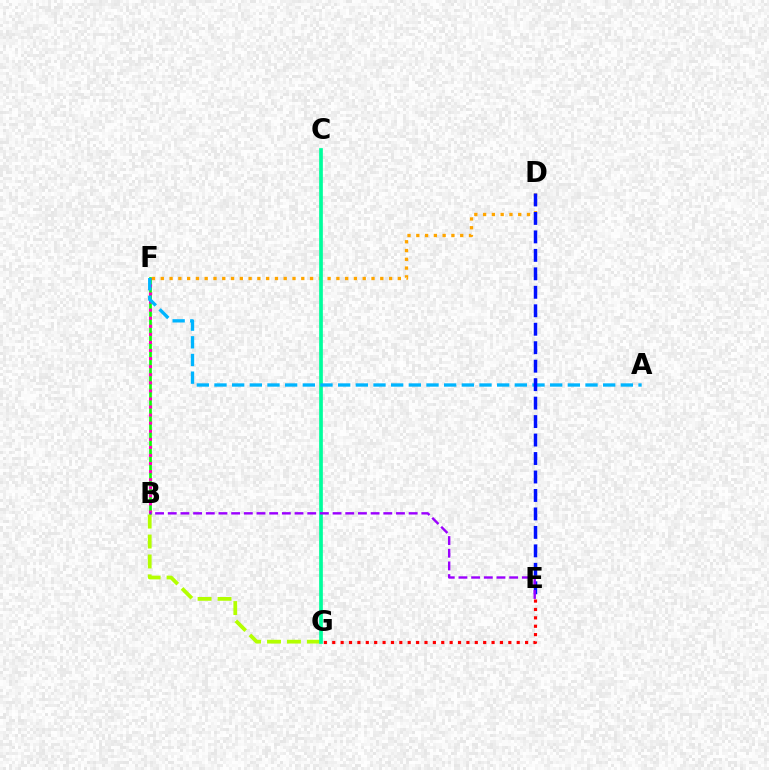{('E', 'G'): [{'color': '#ff0000', 'line_style': 'dotted', 'thickness': 2.28}], ('B', 'F'): [{'color': '#08ff00', 'line_style': 'solid', 'thickness': 1.92}, {'color': '#ff00bd', 'line_style': 'dotted', 'thickness': 2.19}], ('B', 'G'): [{'color': '#b3ff00', 'line_style': 'dashed', 'thickness': 2.71}], ('D', 'F'): [{'color': '#ffa500', 'line_style': 'dotted', 'thickness': 2.39}], ('C', 'G'): [{'color': '#00ff9d', 'line_style': 'solid', 'thickness': 2.66}], ('A', 'F'): [{'color': '#00b5ff', 'line_style': 'dashed', 'thickness': 2.4}], ('D', 'E'): [{'color': '#0010ff', 'line_style': 'dashed', 'thickness': 2.51}], ('B', 'E'): [{'color': '#9b00ff', 'line_style': 'dashed', 'thickness': 1.72}]}